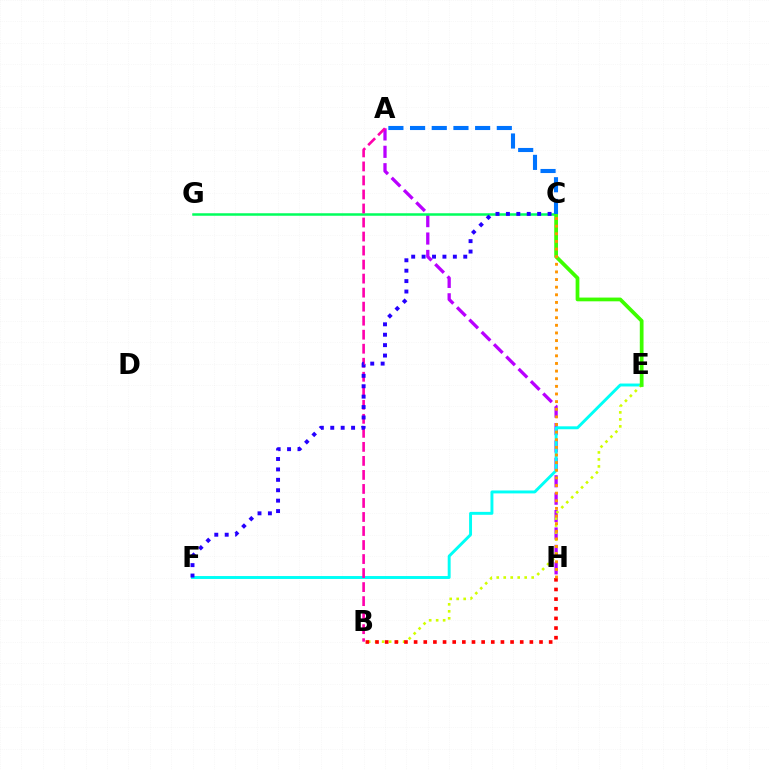{('A', 'H'): [{'color': '#b900ff', 'line_style': 'dashed', 'thickness': 2.36}], ('C', 'G'): [{'color': '#00ff5c', 'line_style': 'solid', 'thickness': 1.8}], ('E', 'F'): [{'color': '#00fff6', 'line_style': 'solid', 'thickness': 2.11}], ('A', 'B'): [{'color': '#ff00ac', 'line_style': 'dashed', 'thickness': 1.9}], ('B', 'E'): [{'color': '#d1ff00', 'line_style': 'dotted', 'thickness': 1.9}], ('C', 'E'): [{'color': '#3dff00', 'line_style': 'solid', 'thickness': 2.7}], ('C', 'F'): [{'color': '#2500ff', 'line_style': 'dotted', 'thickness': 2.83}], ('A', 'C'): [{'color': '#0074ff', 'line_style': 'dashed', 'thickness': 2.95}], ('B', 'H'): [{'color': '#ff0000', 'line_style': 'dotted', 'thickness': 2.62}], ('C', 'H'): [{'color': '#ff9400', 'line_style': 'dotted', 'thickness': 2.07}]}